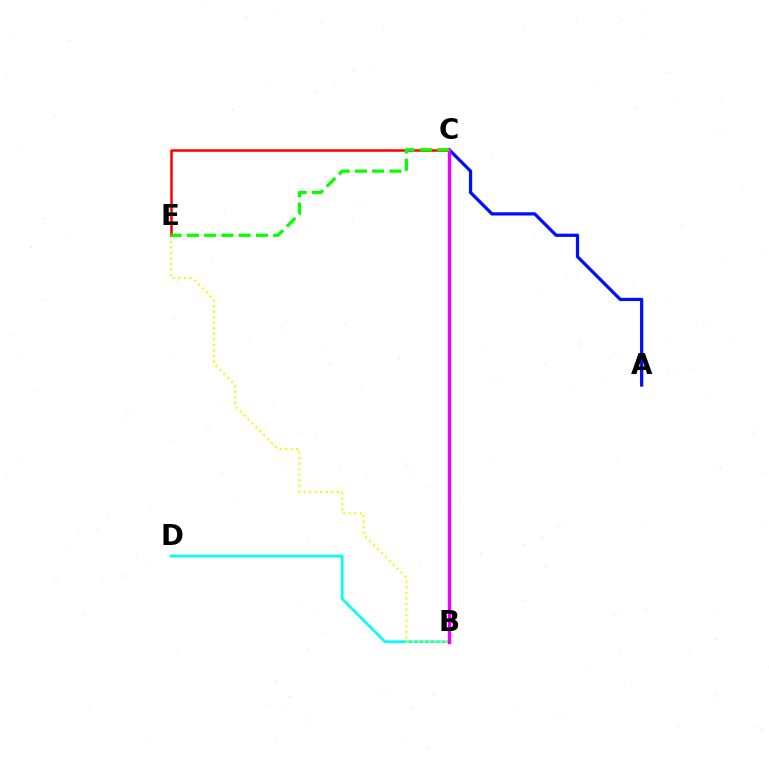{('B', 'D'): [{'color': '#00fff6', 'line_style': 'solid', 'thickness': 1.92}], ('B', 'E'): [{'color': '#fcf500', 'line_style': 'dotted', 'thickness': 1.51}], ('A', 'C'): [{'color': '#0010ff', 'line_style': 'solid', 'thickness': 2.34}], ('C', 'E'): [{'color': '#ff0000', 'line_style': 'solid', 'thickness': 1.81}, {'color': '#08ff00', 'line_style': 'dashed', 'thickness': 2.35}], ('B', 'C'): [{'color': '#ee00ff', 'line_style': 'solid', 'thickness': 2.42}]}